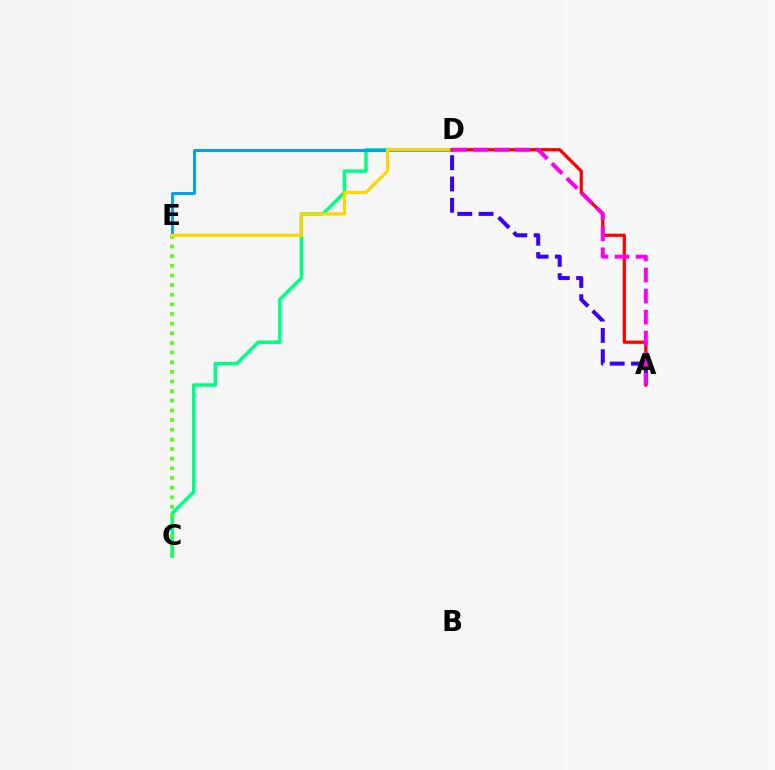{('C', 'D'): [{'color': '#00ff86', 'line_style': 'solid', 'thickness': 2.53}], ('D', 'E'): [{'color': '#009eff', 'line_style': 'solid', 'thickness': 2.11}, {'color': '#ffd500', 'line_style': 'solid', 'thickness': 2.28}], ('C', 'E'): [{'color': '#4fff00', 'line_style': 'dotted', 'thickness': 2.62}], ('A', 'D'): [{'color': '#ff0000', 'line_style': 'solid', 'thickness': 2.31}, {'color': '#3700ff', 'line_style': 'dashed', 'thickness': 2.89}, {'color': '#ff00ed', 'line_style': 'dashed', 'thickness': 2.86}]}